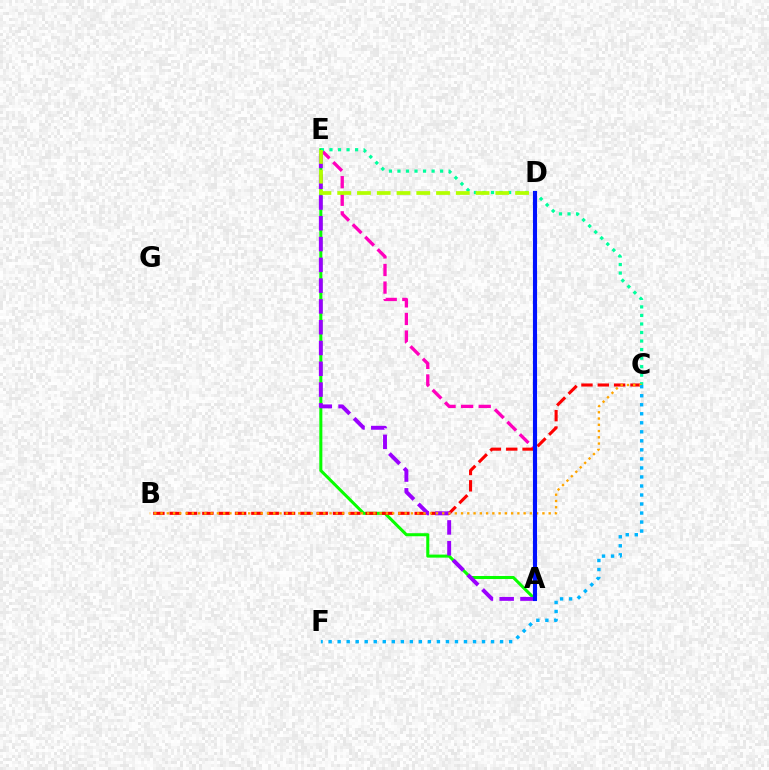{('A', 'E'): [{'color': '#08ff00', 'line_style': 'solid', 'thickness': 2.19}, {'color': '#ff00bd', 'line_style': 'dashed', 'thickness': 2.39}, {'color': '#9b00ff', 'line_style': 'dashed', 'thickness': 2.82}], ('B', 'C'): [{'color': '#ff0000', 'line_style': 'dashed', 'thickness': 2.22}, {'color': '#ffa500', 'line_style': 'dotted', 'thickness': 1.7}], ('C', 'E'): [{'color': '#00ff9d', 'line_style': 'dotted', 'thickness': 2.32}], ('A', 'D'): [{'color': '#0010ff', 'line_style': 'solid', 'thickness': 2.96}], ('D', 'E'): [{'color': '#b3ff00', 'line_style': 'dashed', 'thickness': 2.69}], ('C', 'F'): [{'color': '#00b5ff', 'line_style': 'dotted', 'thickness': 2.45}]}